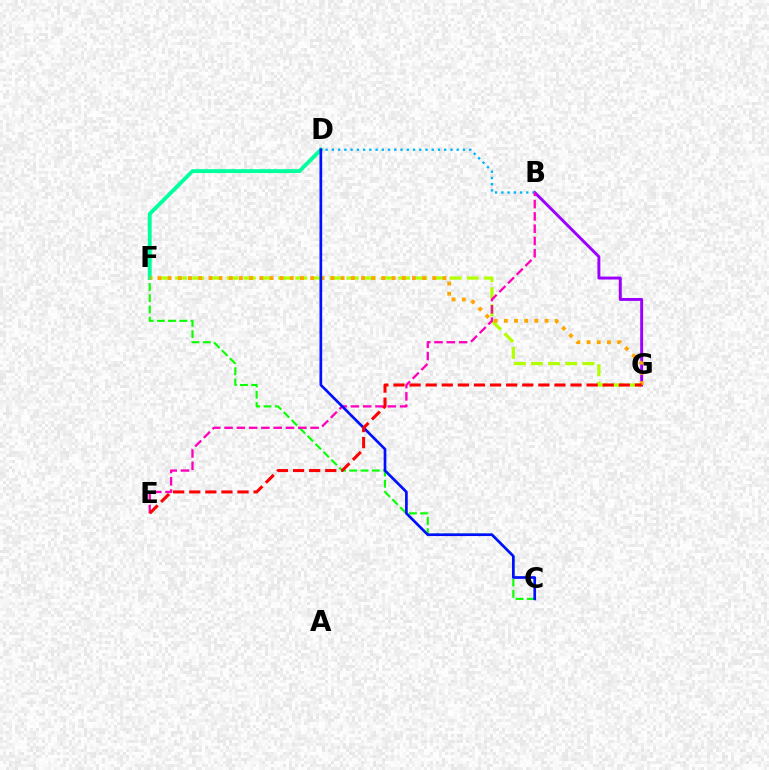{('C', 'F'): [{'color': '#08ff00', 'line_style': 'dashed', 'thickness': 1.53}], ('B', 'G'): [{'color': '#9b00ff', 'line_style': 'solid', 'thickness': 2.12}], ('F', 'G'): [{'color': '#b3ff00', 'line_style': 'dashed', 'thickness': 2.33}, {'color': '#ffa500', 'line_style': 'dotted', 'thickness': 2.77}], ('D', 'F'): [{'color': '#00ff9d', 'line_style': 'solid', 'thickness': 2.78}], ('B', 'D'): [{'color': '#00b5ff', 'line_style': 'dotted', 'thickness': 1.7}], ('B', 'E'): [{'color': '#ff00bd', 'line_style': 'dashed', 'thickness': 1.67}], ('C', 'D'): [{'color': '#0010ff', 'line_style': 'solid', 'thickness': 1.94}], ('E', 'G'): [{'color': '#ff0000', 'line_style': 'dashed', 'thickness': 2.19}]}